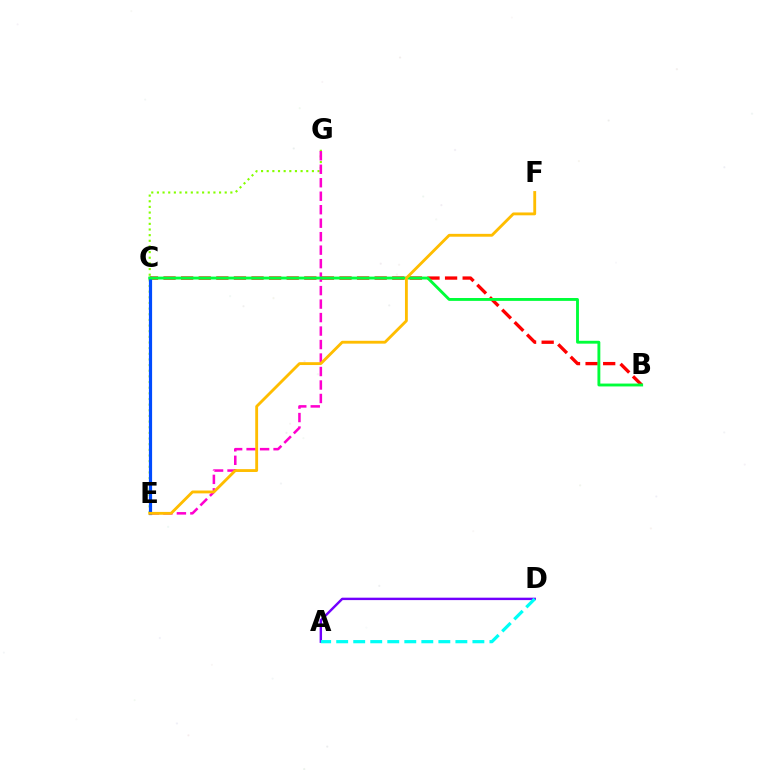{('E', 'G'): [{'color': '#84ff00', 'line_style': 'dotted', 'thickness': 1.54}, {'color': '#ff00cf', 'line_style': 'dashed', 'thickness': 1.83}], ('A', 'D'): [{'color': '#7200ff', 'line_style': 'solid', 'thickness': 1.74}, {'color': '#00fff6', 'line_style': 'dashed', 'thickness': 2.31}], ('B', 'C'): [{'color': '#ff0000', 'line_style': 'dashed', 'thickness': 2.39}, {'color': '#00ff39', 'line_style': 'solid', 'thickness': 2.07}], ('C', 'E'): [{'color': '#004bff', 'line_style': 'solid', 'thickness': 2.3}], ('E', 'F'): [{'color': '#ffbd00', 'line_style': 'solid', 'thickness': 2.05}]}